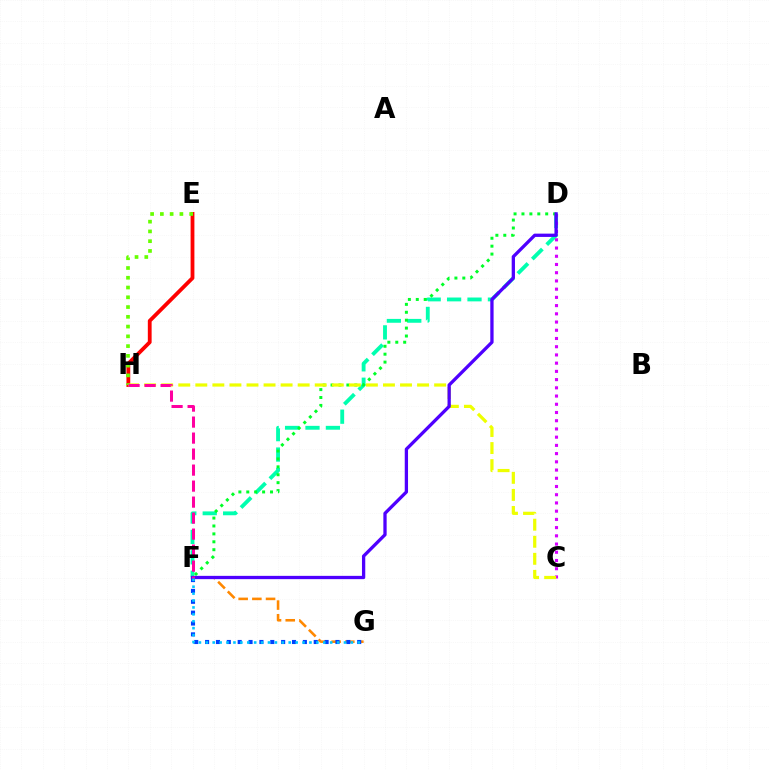{('F', 'G'): [{'color': '#ff8800', 'line_style': 'dashed', 'thickness': 1.86}, {'color': '#003fff', 'line_style': 'dotted', 'thickness': 2.95}, {'color': '#00c7ff', 'line_style': 'dotted', 'thickness': 1.88}], ('D', 'F'): [{'color': '#00ffaf', 'line_style': 'dashed', 'thickness': 2.77}, {'color': '#00ff27', 'line_style': 'dotted', 'thickness': 2.15}, {'color': '#4f00ff', 'line_style': 'solid', 'thickness': 2.37}], ('C', 'D'): [{'color': '#d600ff', 'line_style': 'dotted', 'thickness': 2.23}], ('E', 'H'): [{'color': '#ff0000', 'line_style': 'solid', 'thickness': 2.74}, {'color': '#66ff00', 'line_style': 'dotted', 'thickness': 2.65}], ('C', 'H'): [{'color': '#eeff00', 'line_style': 'dashed', 'thickness': 2.32}], ('F', 'H'): [{'color': '#ff00a0', 'line_style': 'dashed', 'thickness': 2.17}]}